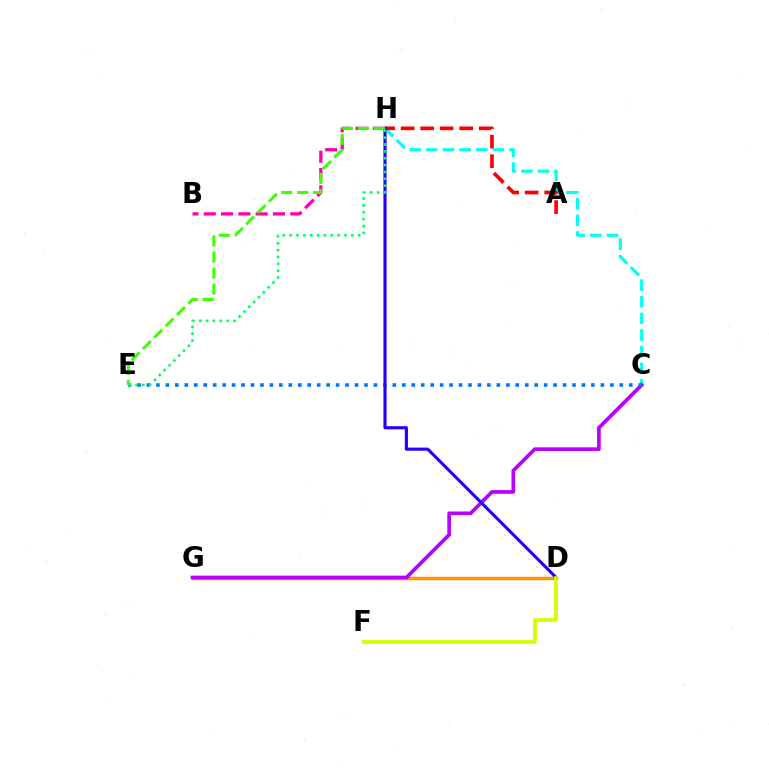{('C', 'H'): [{'color': '#00fff6', 'line_style': 'dashed', 'thickness': 2.26}], ('D', 'G'): [{'color': '#ff9400', 'line_style': 'solid', 'thickness': 2.5}], ('C', 'G'): [{'color': '#b900ff', 'line_style': 'solid', 'thickness': 2.66}], ('C', 'E'): [{'color': '#0074ff', 'line_style': 'dotted', 'thickness': 2.57}], ('A', 'H'): [{'color': '#ff0000', 'line_style': 'dashed', 'thickness': 2.65}], ('B', 'H'): [{'color': '#ff00ac', 'line_style': 'dashed', 'thickness': 2.35}], ('D', 'H'): [{'color': '#2500ff', 'line_style': 'solid', 'thickness': 2.26}], ('E', 'H'): [{'color': '#00ff5c', 'line_style': 'dotted', 'thickness': 1.86}, {'color': '#3dff00', 'line_style': 'dashed', 'thickness': 2.18}], ('D', 'F'): [{'color': '#d1ff00', 'line_style': 'solid', 'thickness': 2.65}]}